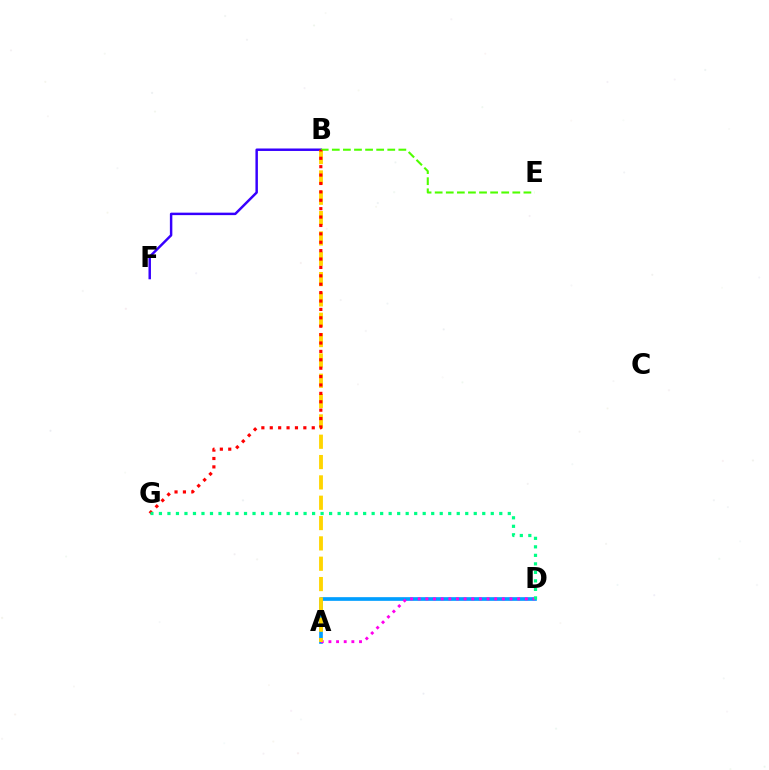{('A', 'D'): [{'color': '#009eff', 'line_style': 'solid', 'thickness': 2.65}, {'color': '#ff00ed', 'line_style': 'dotted', 'thickness': 2.08}], ('B', 'F'): [{'color': '#3700ff', 'line_style': 'solid', 'thickness': 1.78}], ('A', 'B'): [{'color': '#ffd500', 'line_style': 'dashed', 'thickness': 2.76}], ('B', 'E'): [{'color': '#4fff00', 'line_style': 'dashed', 'thickness': 1.51}], ('B', 'G'): [{'color': '#ff0000', 'line_style': 'dotted', 'thickness': 2.28}], ('D', 'G'): [{'color': '#00ff86', 'line_style': 'dotted', 'thickness': 2.31}]}